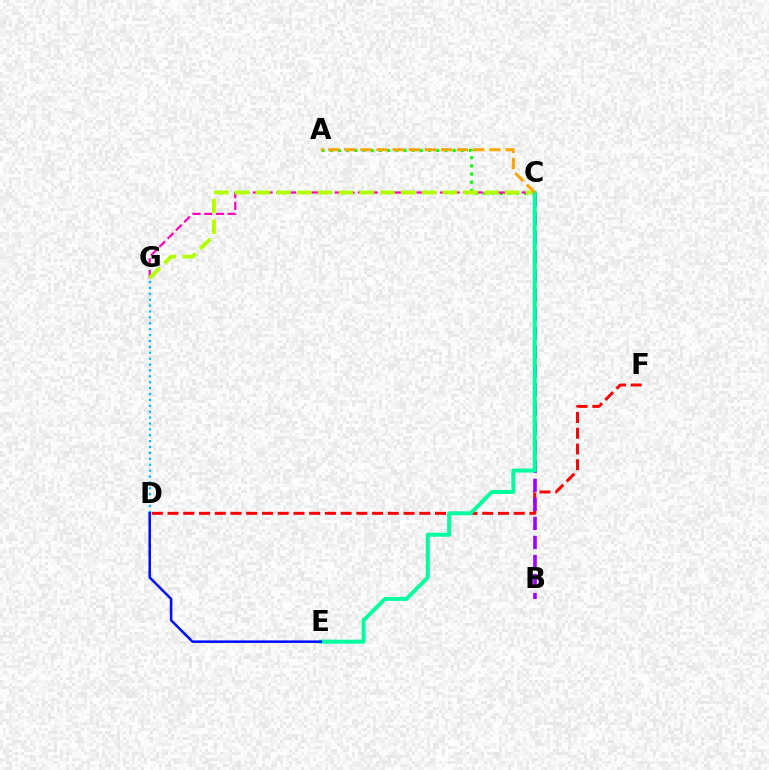{('A', 'C'): [{'color': '#08ff00', 'line_style': 'dotted', 'thickness': 2.23}, {'color': '#ffa500', 'line_style': 'dashed', 'thickness': 2.19}], ('C', 'G'): [{'color': '#ff00bd', 'line_style': 'dashed', 'thickness': 1.59}, {'color': '#b3ff00', 'line_style': 'dashed', 'thickness': 2.82}], ('D', 'G'): [{'color': '#00b5ff', 'line_style': 'dotted', 'thickness': 1.6}], ('D', 'F'): [{'color': '#ff0000', 'line_style': 'dashed', 'thickness': 2.14}], ('B', 'C'): [{'color': '#9b00ff', 'line_style': 'dashed', 'thickness': 2.59}], ('C', 'E'): [{'color': '#00ff9d', 'line_style': 'solid', 'thickness': 2.86}], ('D', 'E'): [{'color': '#0010ff', 'line_style': 'solid', 'thickness': 1.83}]}